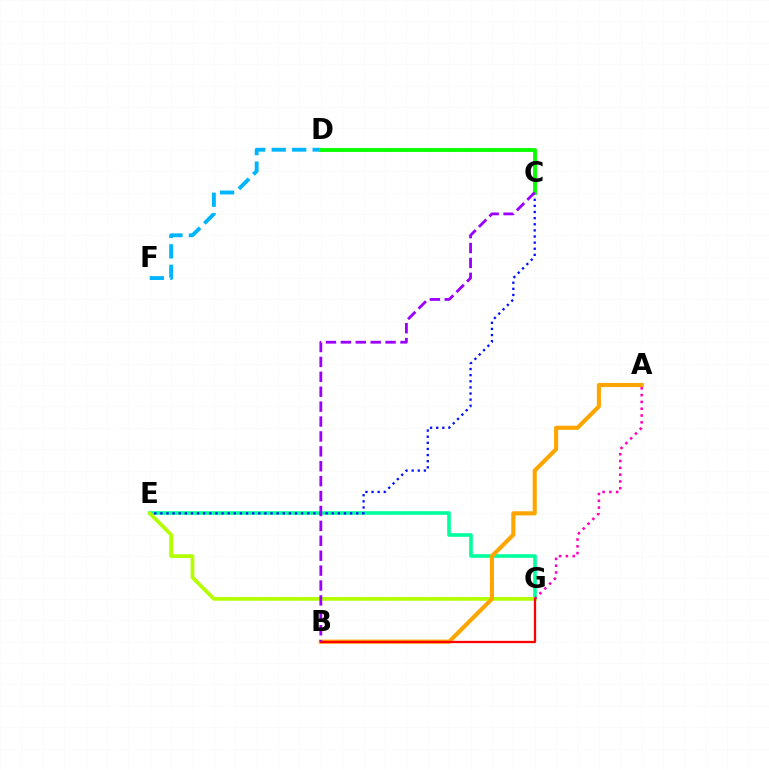{('E', 'G'): [{'color': '#00ff9d', 'line_style': 'solid', 'thickness': 2.6}, {'color': '#b3ff00', 'line_style': 'solid', 'thickness': 2.68}], ('D', 'F'): [{'color': '#00b5ff', 'line_style': 'dashed', 'thickness': 2.78}], ('C', 'E'): [{'color': '#0010ff', 'line_style': 'dotted', 'thickness': 1.66}], ('A', 'B'): [{'color': '#ffa500', 'line_style': 'solid', 'thickness': 2.97}], ('A', 'G'): [{'color': '#ff00bd', 'line_style': 'dotted', 'thickness': 1.85}], ('B', 'G'): [{'color': '#ff0000', 'line_style': 'solid', 'thickness': 1.65}], ('C', 'D'): [{'color': '#08ff00', 'line_style': 'solid', 'thickness': 2.78}], ('B', 'C'): [{'color': '#9b00ff', 'line_style': 'dashed', 'thickness': 2.03}]}